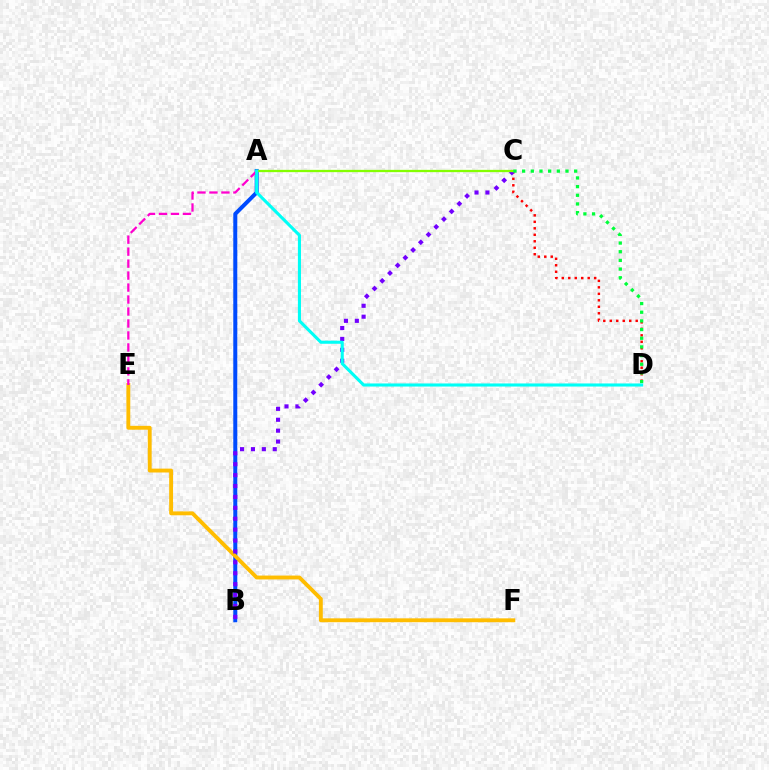{('A', 'B'): [{'color': '#004bff', 'line_style': 'solid', 'thickness': 2.87}], ('C', 'D'): [{'color': '#ff0000', 'line_style': 'dotted', 'thickness': 1.76}, {'color': '#00ff39', 'line_style': 'dotted', 'thickness': 2.36}], ('E', 'F'): [{'color': '#ffbd00', 'line_style': 'solid', 'thickness': 2.79}], ('B', 'C'): [{'color': '#7200ff', 'line_style': 'dotted', 'thickness': 2.96}], ('A', 'E'): [{'color': '#ff00cf', 'line_style': 'dashed', 'thickness': 1.63}], ('A', 'C'): [{'color': '#84ff00', 'line_style': 'solid', 'thickness': 1.65}], ('A', 'D'): [{'color': '#00fff6', 'line_style': 'solid', 'thickness': 2.22}]}